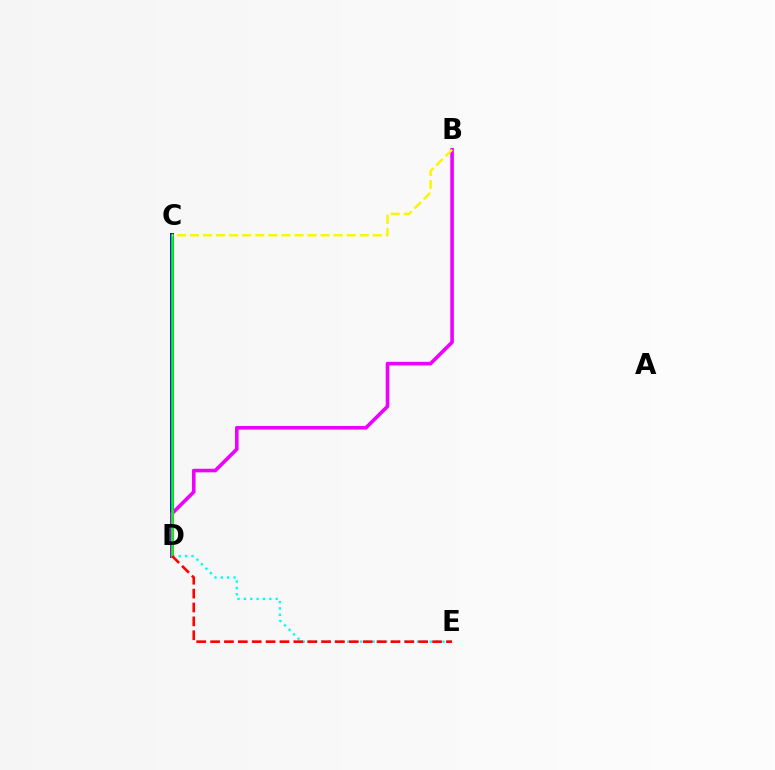{('C', 'D'): [{'color': '#0010ff', 'line_style': 'solid', 'thickness': 2.84}, {'color': '#08ff00', 'line_style': 'solid', 'thickness': 1.87}], ('B', 'D'): [{'color': '#ee00ff', 'line_style': 'solid', 'thickness': 2.59}], ('D', 'E'): [{'color': '#00fff6', 'line_style': 'dotted', 'thickness': 1.73}, {'color': '#ff0000', 'line_style': 'dashed', 'thickness': 1.88}], ('B', 'C'): [{'color': '#fcf500', 'line_style': 'dashed', 'thickness': 1.77}]}